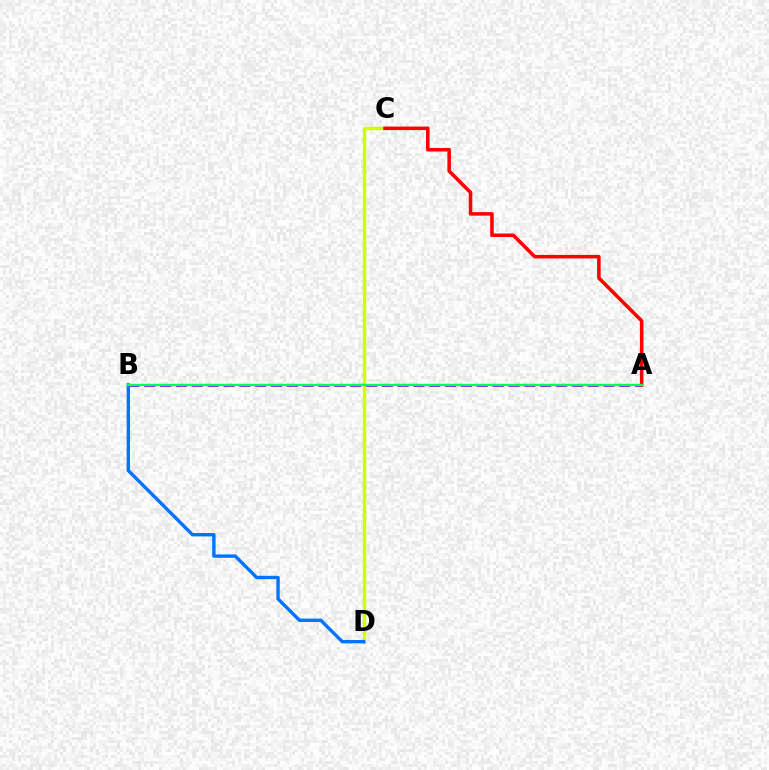{('A', 'B'): [{'color': '#b900ff', 'line_style': 'dashed', 'thickness': 2.15}, {'color': '#00ff5c', 'line_style': 'solid', 'thickness': 1.75}], ('C', 'D'): [{'color': '#d1ff00', 'line_style': 'solid', 'thickness': 2.46}], ('A', 'C'): [{'color': '#ff0000', 'line_style': 'solid', 'thickness': 2.54}], ('B', 'D'): [{'color': '#0074ff', 'line_style': 'solid', 'thickness': 2.43}]}